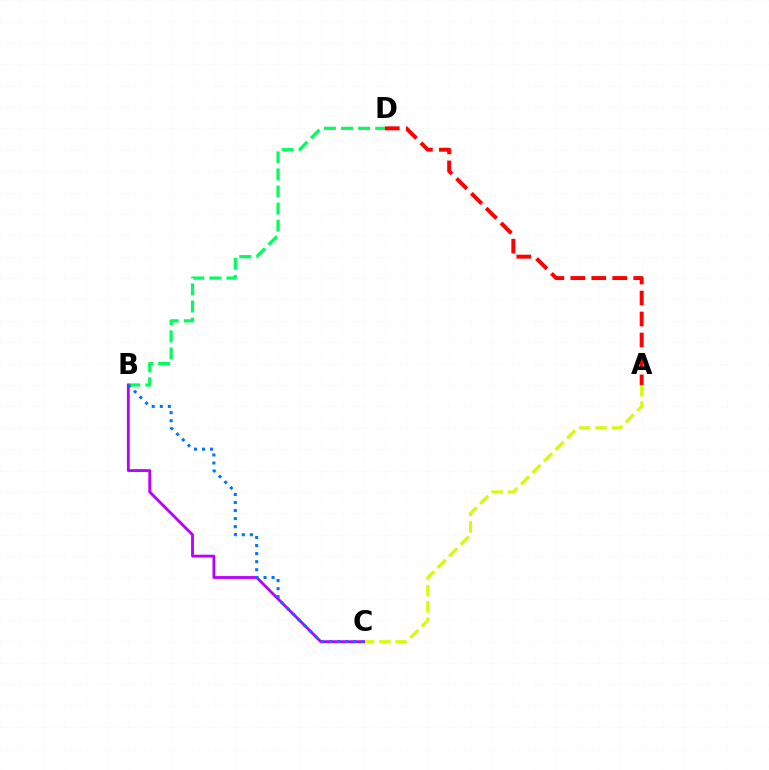{('A', 'D'): [{'color': '#ff0000', 'line_style': 'dashed', 'thickness': 2.85}], ('B', 'D'): [{'color': '#00ff5c', 'line_style': 'dashed', 'thickness': 2.32}], ('A', 'C'): [{'color': '#d1ff00', 'line_style': 'dashed', 'thickness': 2.21}], ('B', 'C'): [{'color': '#b900ff', 'line_style': 'solid', 'thickness': 2.03}, {'color': '#0074ff', 'line_style': 'dotted', 'thickness': 2.19}]}